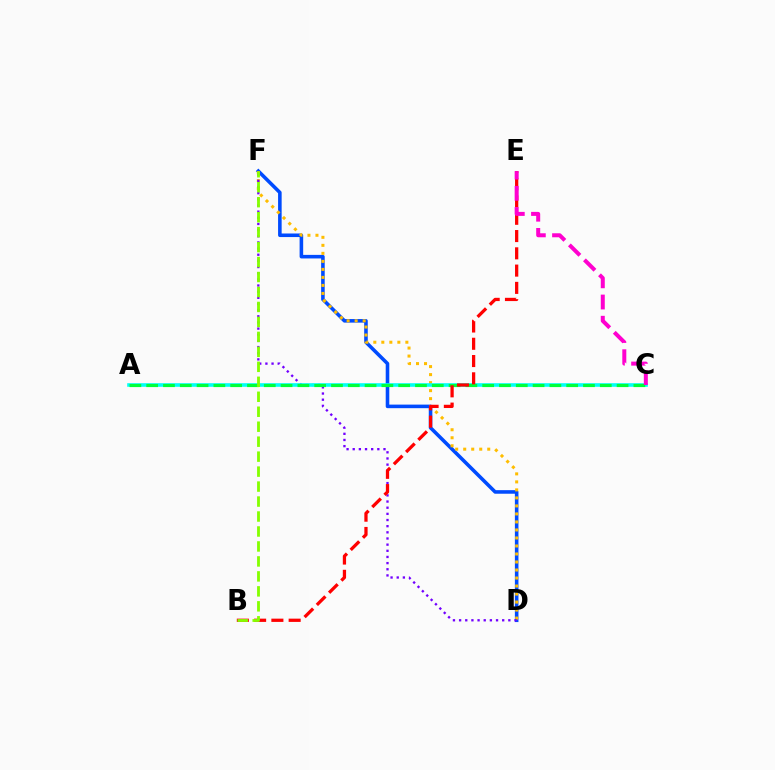{('D', 'F'): [{'color': '#004bff', 'line_style': 'solid', 'thickness': 2.57}, {'color': '#ffbd00', 'line_style': 'dotted', 'thickness': 2.18}, {'color': '#7200ff', 'line_style': 'dotted', 'thickness': 1.67}], ('A', 'C'): [{'color': '#00fff6', 'line_style': 'solid', 'thickness': 2.58}, {'color': '#00ff39', 'line_style': 'dashed', 'thickness': 2.28}], ('B', 'E'): [{'color': '#ff0000', 'line_style': 'dashed', 'thickness': 2.35}], ('C', 'E'): [{'color': '#ff00cf', 'line_style': 'dashed', 'thickness': 2.88}], ('B', 'F'): [{'color': '#84ff00', 'line_style': 'dashed', 'thickness': 2.03}]}